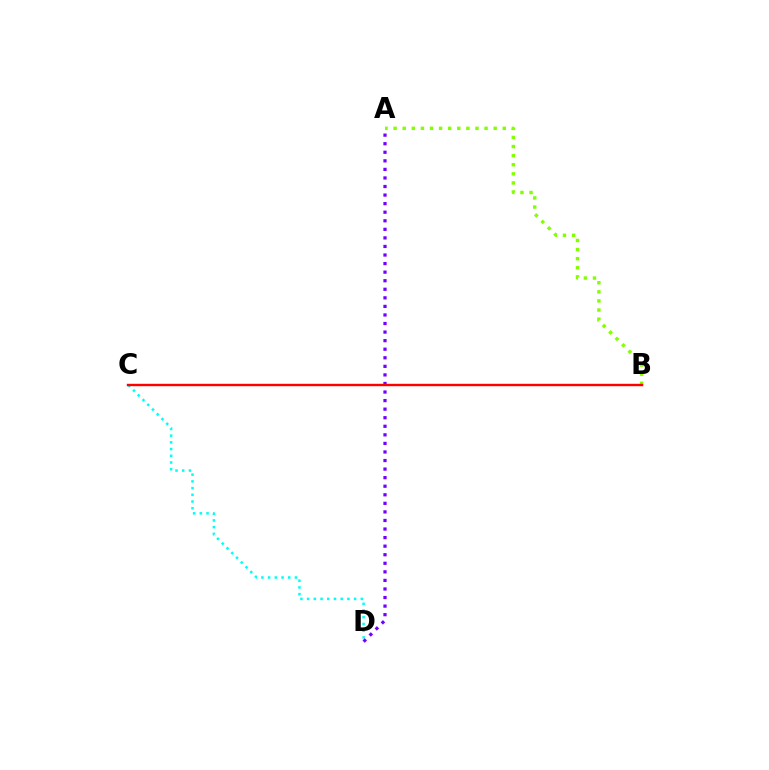{('C', 'D'): [{'color': '#00fff6', 'line_style': 'dotted', 'thickness': 1.82}], ('A', 'B'): [{'color': '#84ff00', 'line_style': 'dotted', 'thickness': 2.47}], ('A', 'D'): [{'color': '#7200ff', 'line_style': 'dotted', 'thickness': 2.33}], ('B', 'C'): [{'color': '#ff0000', 'line_style': 'solid', 'thickness': 1.73}]}